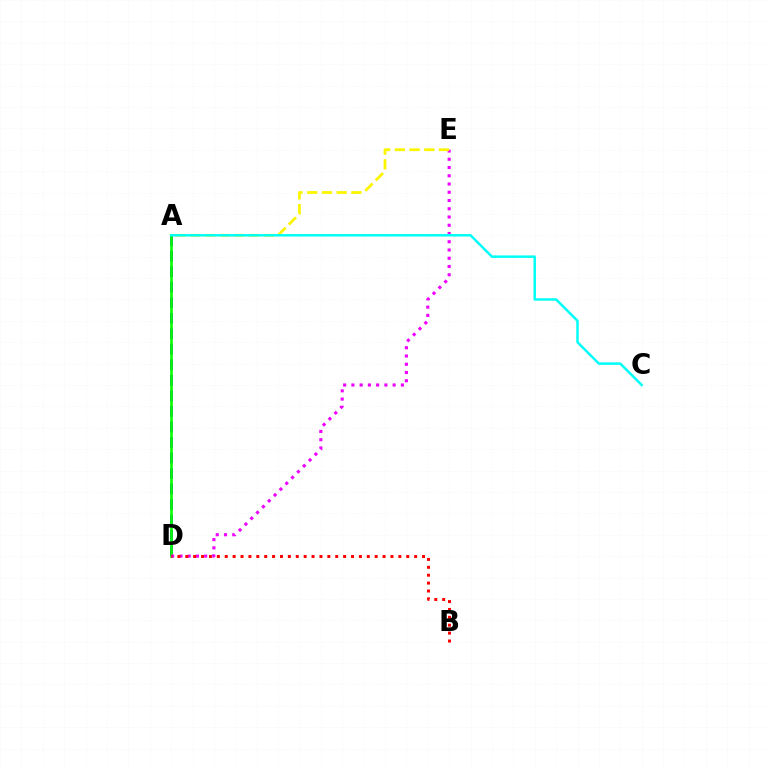{('A', 'D'): [{'color': '#0010ff', 'line_style': 'dashed', 'thickness': 2.11}, {'color': '#08ff00', 'line_style': 'solid', 'thickness': 1.91}], ('D', 'E'): [{'color': '#ee00ff', 'line_style': 'dotted', 'thickness': 2.24}], ('A', 'E'): [{'color': '#fcf500', 'line_style': 'dashed', 'thickness': 2.0}], ('A', 'C'): [{'color': '#00fff6', 'line_style': 'solid', 'thickness': 1.79}], ('B', 'D'): [{'color': '#ff0000', 'line_style': 'dotted', 'thickness': 2.14}]}